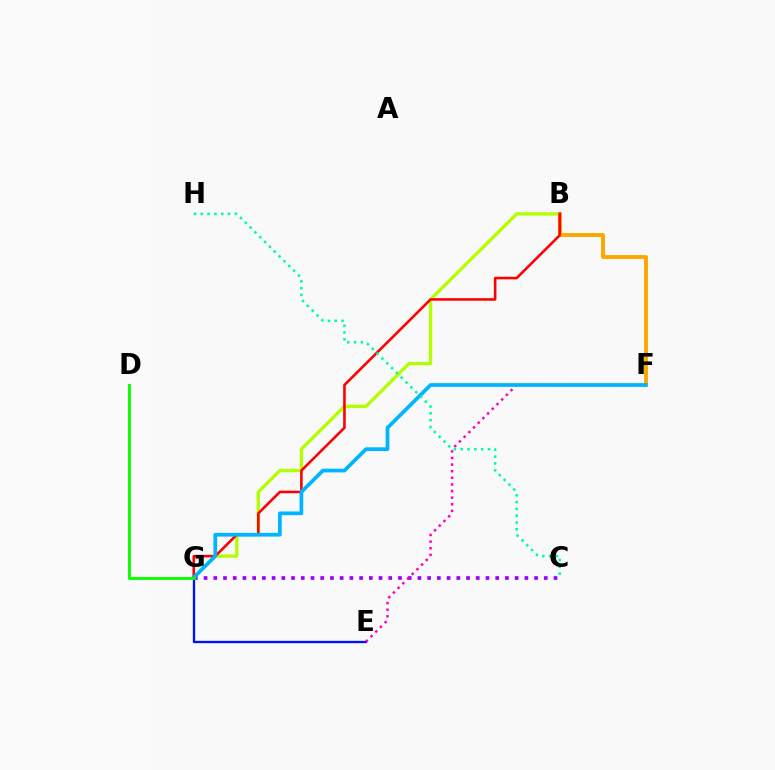{('B', 'G'): [{'color': '#b3ff00', 'line_style': 'solid', 'thickness': 2.4}, {'color': '#ff0000', 'line_style': 'solid', 'thickness': 1.86}], ('B', 'F'): [{'color': '#ffa500', 'line_style': 'solid', 'thickness': 2.8}], ('C', 'G'): [{'color': '#9b00ff', 'line_style': 'dotted', 'thickness': 2.64}], ('E', 'G'): [{'color': '#0010ff', 'line_style': 'solid', 'thickness': 1.66}], ('E', 'F'): [{'color': '#ff00bd', 'line_style': 'dotted', 'thickness': 1.8}], ('F', 'G'): [{'color': '#00b5ff', 'line_style': 'solid', 'thickness': 2.69}], ('C', 'H'): [{'color': '#00ff9d', 'line_style': 'dotted', 'thickness': 1.85}], ('D', 'G'): [{'color': '#08ff00', 'line_style': 'solid', 'thickness': 2.08}]}